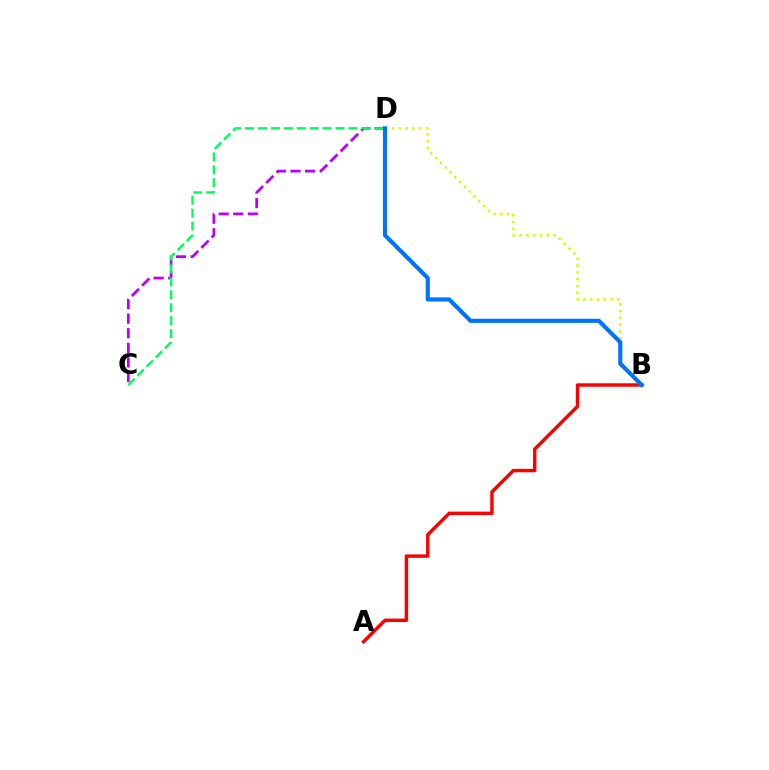{('A', 'B'): [{'color': '#ff0000', 'line_style': 'solid', 'thickness': 2.47}], ('C', 'D'): [{'color': '#b900ff', 'line_style': 'dashed', 'thickness': 1.98}, {'color': '#00ff5c', 'line_style': 'dashed', 'thickness': 1.76}], ('B', 'D'): [{'color': '#d1ff00', 'line_style': 'dotted', 'thickness': 1.84}, {'color': '#0074ff', 'line_style': 'solid', 'thickness': 2.98}]}